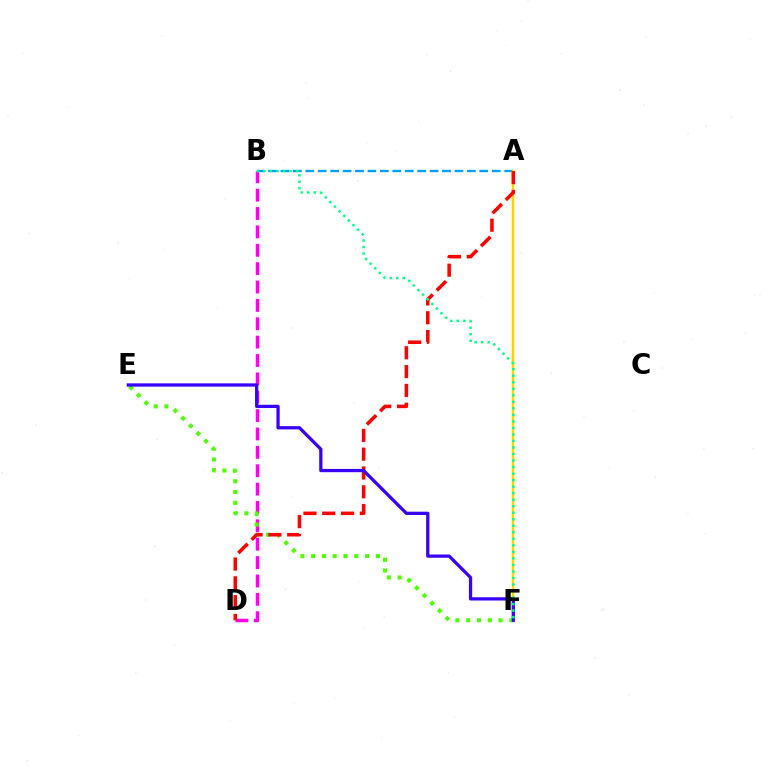{('B', 'D'): [{'color': '#ff00ed', 'line_style': 'dashed', 'thickness': 2.5}], ('A', 'B'): [{'color': '#009eff', 'line_style': 'dashed', 'thickness': 1.69}], ('E', 'F'): [{'color': '#4fff00', 'line_style': 'dotted', 'thickness': 2.93}, {'color': '#3700ff', 'line_style': 'solid', 'thickness': 2.35}], ('A', 'F'): [{'color': '#ffd500', 'line_style': 'solid', 'thickness': 1.75}], ('A', 'D'): [{'color': '#ff0000', 'line_style': 'dashed', 'thickness': 2.55}], ('B', 'F'): [{'color': '#00ff86', 'line_style': 'dotted', 'thickness': 1.77}]}